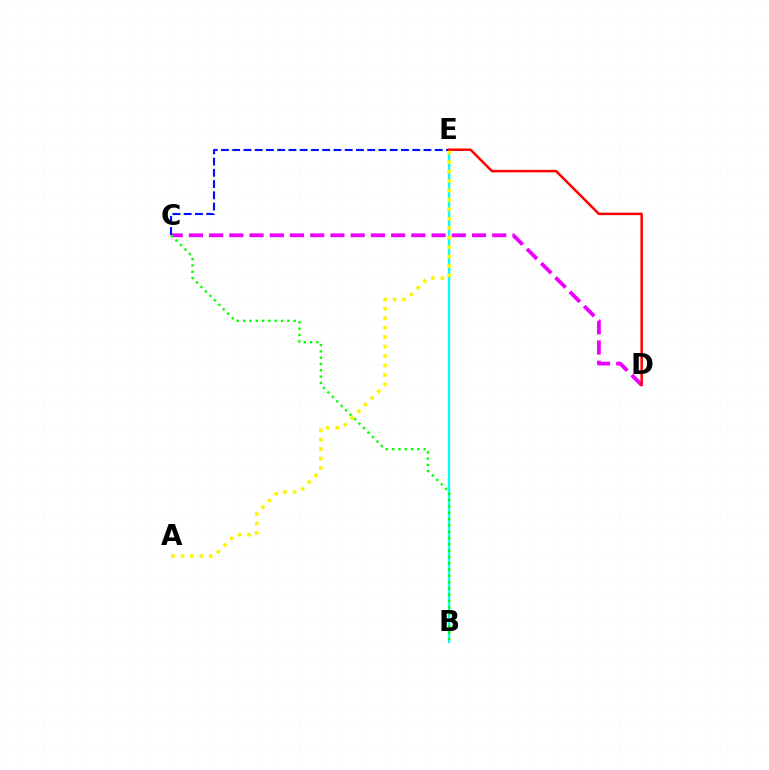{('B', 'E'): [{'color': '#00fff6', 'line_style': 'solid', 'thickness': 1.64}], ('C', 'D'): [{'color': '#ee00ff', 'line_style': 'dashed', 'thickness': 2.75}], ('C', 'E'): [{'color': '#0010ff', 'line_style': 'dashed', 'thickness': 1.53}], ('B', 'C'): [{'color': '#08ff00', 'line_style': 'dotted', 'thickness': 1.71}], ('D', 'E'): [{'color': '#ff0000', 'line_style': 'solid', 'thickness': 1.8}], ('A', 'E'): [{'color': '#fcf500', 'line_style': 'dotted', 'thickness': 2.57}]}